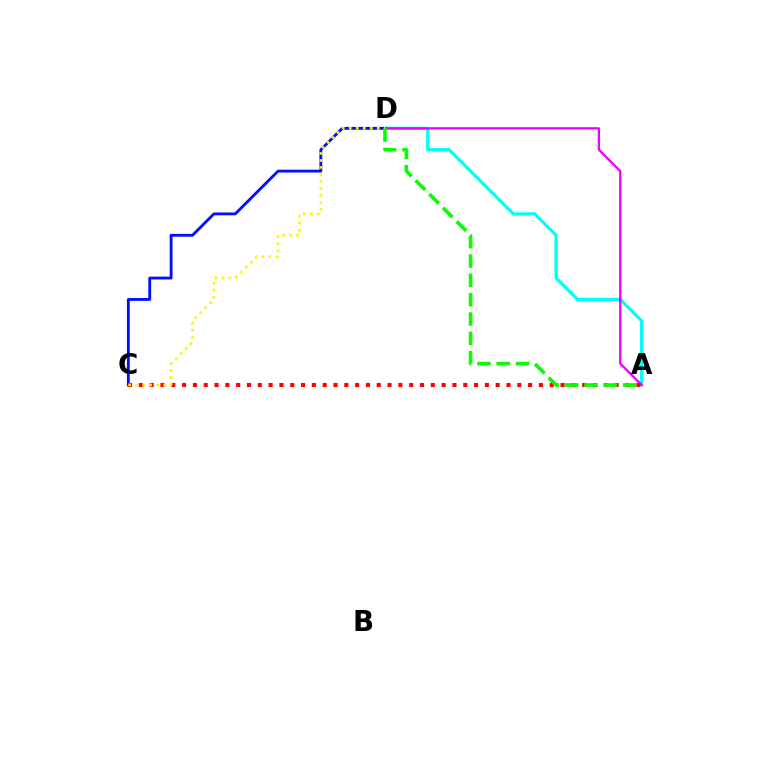{('A', 'D'): [{'color': '#00fff6', 'line_style': 'solid', 'thickness': 2.33}, {'color': '#ee00ff', 'line_style': 'solid', 'thickness': 1.66}, {'color': '#08ff00', 'line_style': 'dashed', 'thickness': 2.63}], ('C', 'D'): [{'color': '#0010ff', 'line_style': 'solid', 'thickness': 2.05}, {'color': '#fcf500', 'line_style': 'dotted', 'thickness': 1.9}], ('A', 'C'): [{'color': '#ff0000', 'line_style': 'dotted', 'thickness': 2.94}]}